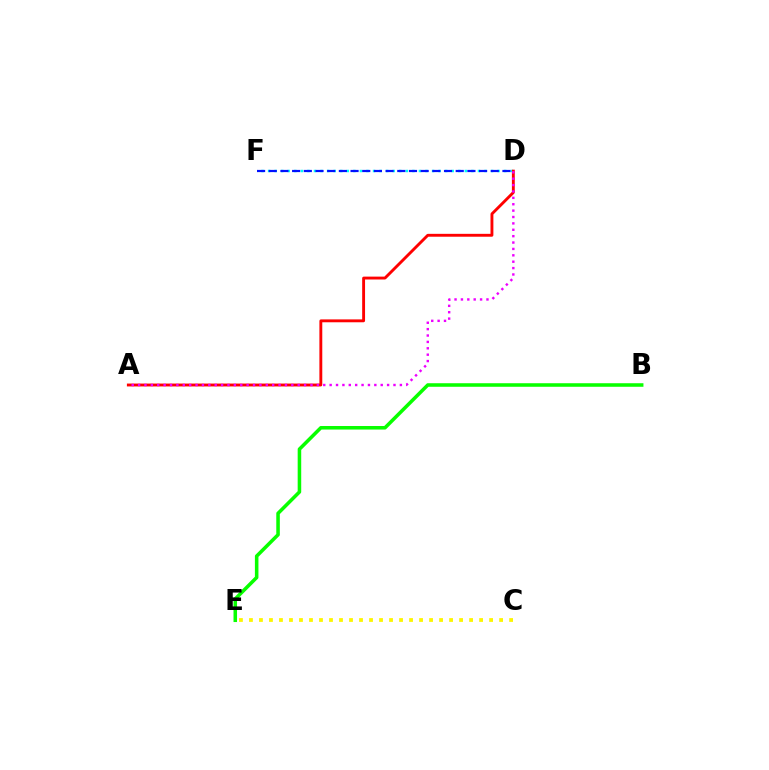{('D', 'F'): [{'color': '#00fff6', 'line_style': 'dotted', 'thickness': 1.78}, {'color': '#0010ff', 'line_style': 'dashed', 'thickness': 1.59}], ('A', 'D'): [{'color': '#ff0000', 'line_style': 'solid', 'thickness': 2.07}, {'color': '#ee00ff', 'line_style': 'dotted', 'thickness': 1.73}], ('C', 'E'): [{'color': '#fcf500', 'line_style': 'dotted', 'thickness': 2.72}], ('B', 'E'): [{'color': '#08ff00', 'line_style': 'solid', 'thickness': 2.55}]}